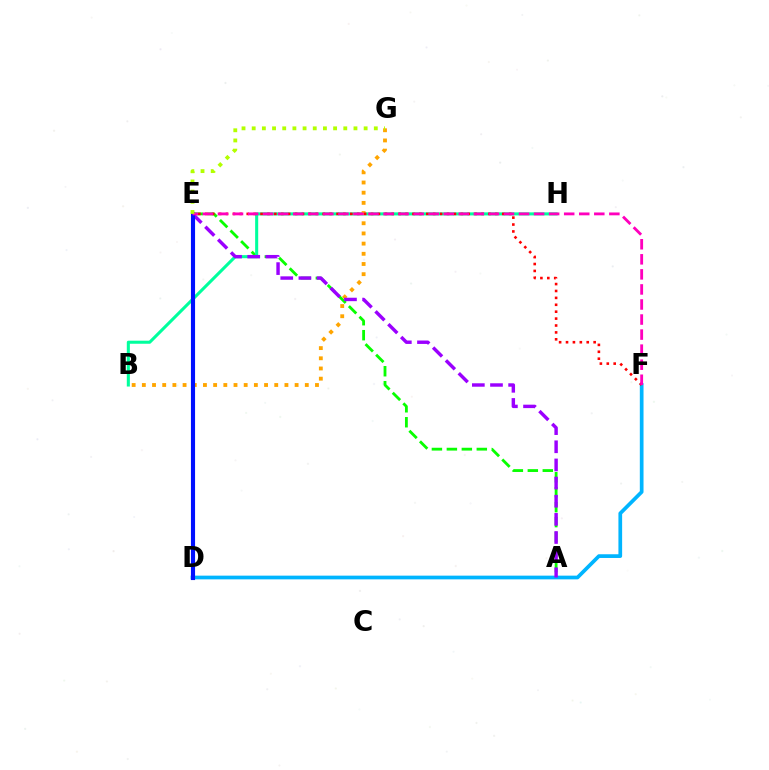{('A', 'E'): [{'color': '#08ff00', 'line_style': 'dashed', 'thickness': 2.03}, {'color': '#9b00ff', 'line_style': 'dashed', 'thickness': 2.47}], ('B', 'H'): [{'color': '#00ff9d', 'line_style': 'solid', 'thickness': 2.21}], ('D', 'F'): [{'color': '#00b5ff', 'line_style': 'solid', 'thickness': 2.67}], ('B', 'G'): [{'color': '#ffa500', 'line_style': 'dotted', 'thickness': 2.77}], ('E', 'F'): [{'color': '#ff0000', 'line_style': 'dotted', 'thickness': 1.88}, {'color': '#ff00bd', 'line_style': 'dashed', 'thickness': 2.04}], ('D', 'E'): [{'color': '#0010ff', 'line_style': 'solid', 'thickness': 2.97}], ('E', 'G'): [{'color': '#b3ff00', 'line_style': 'dotted', 'thickness': 2.76}]}